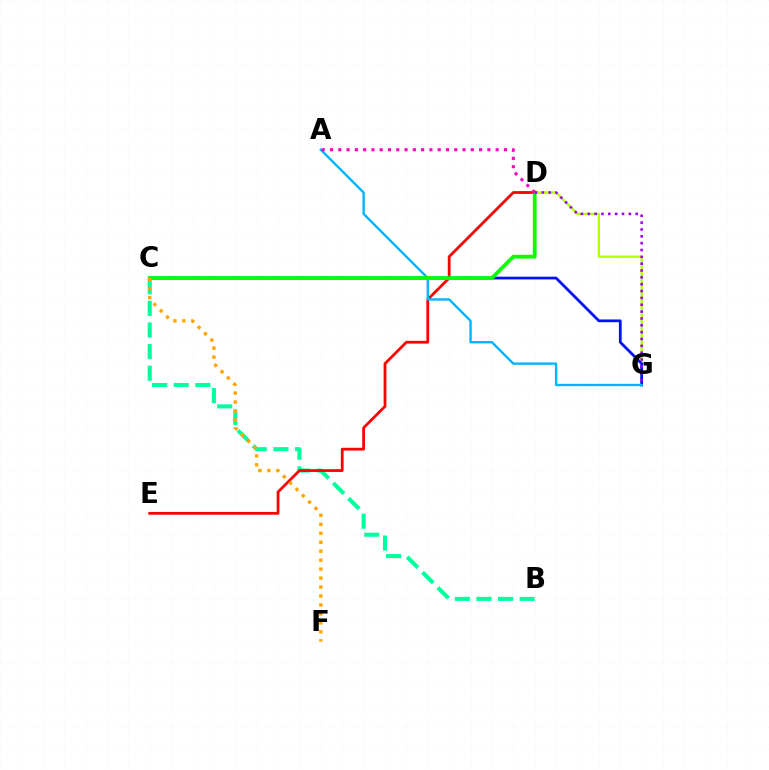{('D', 'G'): [{'color': '#b3ff00', 'line_style': 'solid', 'thickness': 1.66}, {'color': '#9b00ff', 'line_style': 'dotted', 'thickness': 1.86}], ('B', 'C'): [{'color': '#00ff9d', 'line_style': 'dashed', 'thickness': 2.94}], ('D', 'E'): [{'color': '#ff0000', 'line_style': 'solid', 'thickness': 2.0}], ('C', 'G'): [{'color': '#0010ff', 'line_style': 'solid', 'thickness': 1.98}], ('A', 'G'): [{'color': '#00b5ff', 'line_style': 'solid', 'thickness': 1.71}], ('C', 'D'): [{'color': '#08ff00', 'line_style': 'solid', 'thickness': 2.72}], ('A', 'D'): [{'color': '#ff00bd', 'line_style': 'dotted', 'thickness': 2.25}], ('C', 'F'): [{'color': '#ffa500', 'line_style': 'dotted', 'thickness': 2.43}]}